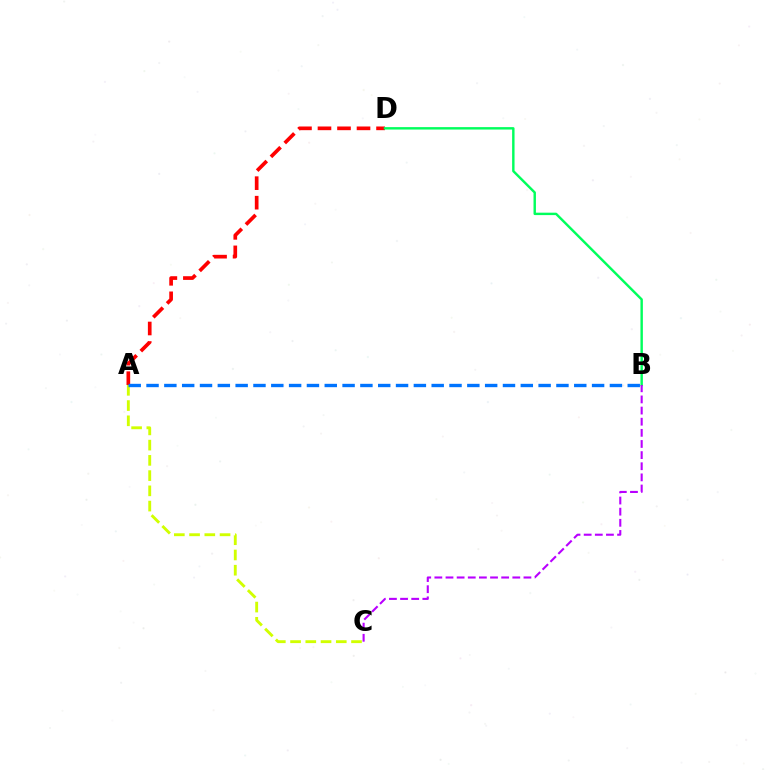{('A', 'D'): [{'color': '#ff0000', 'line_style': 'dashed', 'thickness': 2.65}], ('B', 'D'): [{'color': '#00ff5c', 'line_style': 'solid', 'thickness': 1.74}], ('A', 'C'): [{'color': '#d1ff00', 'line_style': 'dashed', 'thickness': 2.07}], ('B', 'C'): [{'color': '#b900ff', 'line_style': 'dashed', 'thickness': 1.51}], ('A', 'B'): [{'color': '#0074ff', 'line_style': 'dashed', 'thickness': 2.42}]}